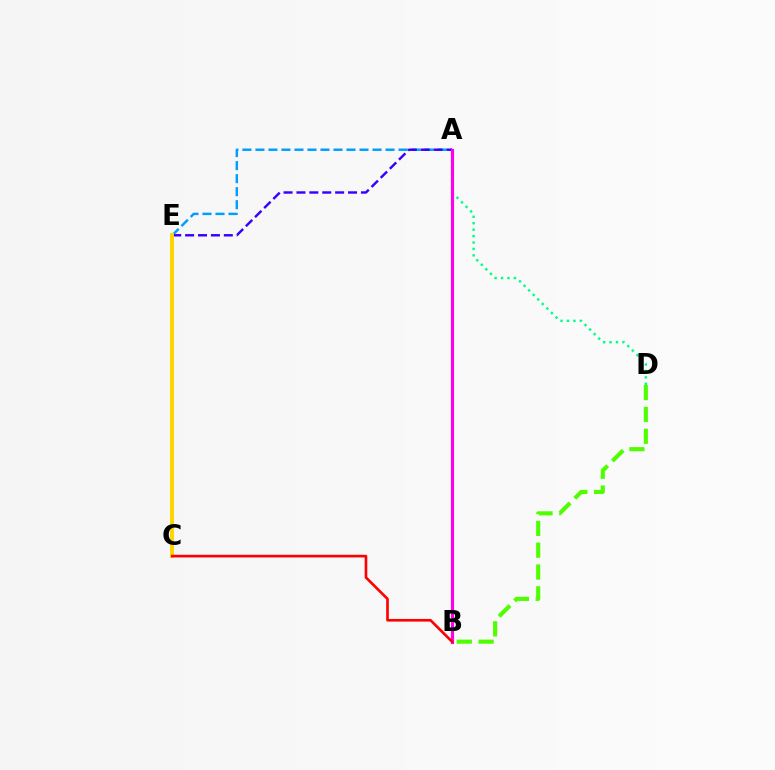{('A', 'D'): [{'color': '#00ff86', 'line_style': 'dotted', 'thickness': 1.75}], ('B', 'D'): [{'color': '#4fff00', 'line_style': 'dashed', 'thickness': 2.97}], ('A', 'E'): [{'color': '#009eff', 'line_style': 'dashed', 'thickness': 1.77}, {'color': '#3700ff', 'line_style': 'dashed', 'thickness': 1.75}], ('A', 'B'): [{'color': '#ff00ed', 'line_style': 'solid', 'thickness': 2.24}], ('C', 'E'): [{'color': '#ffd500', 'line_style': 'solid', 'thickness': 2.86}], ('B', 'C'): [{'color': '#ff0000', 'line_style': 'solid', 'thickness': 1.9}]}